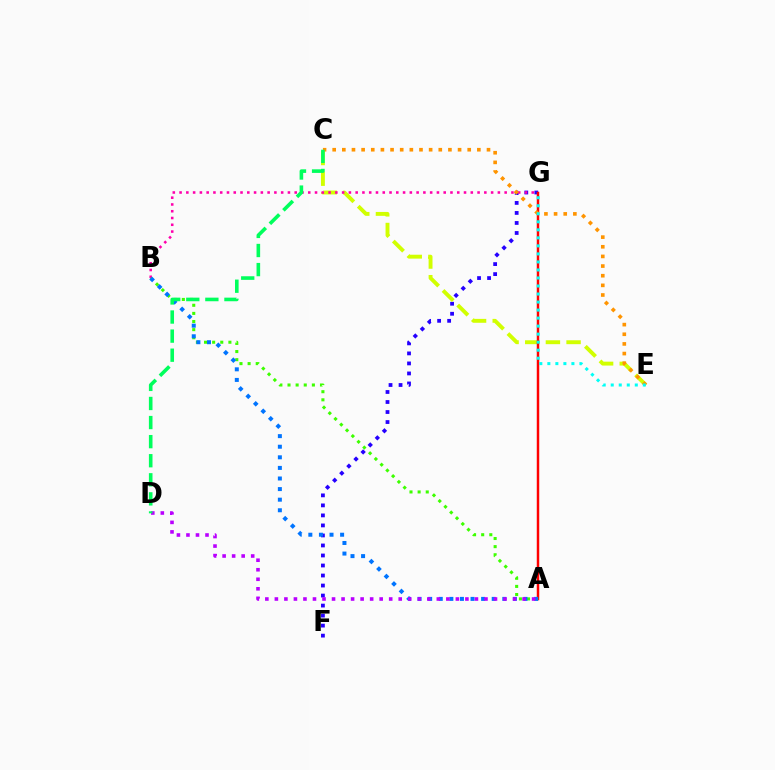{('F', 'G'): [{'color': '#2500ff', 'line_style': 'dotted', 'thickness': 2.72}], ('C', 'E'): [{'color': '#d1ff00', 'line_style': 'dashed', 'thickness': 2.81}, {'color': '#ff9400', 'line_style': 'dotted', 'thickness': 2.62}], ('A', 'G'): [{'color': '#ff0000', 'line_style': 'solid', 'thickness': 1.78}], ('B', 'G'): [{'color': '#ff00ac', 'line_style': 'dotted', 'thickness': 1.84}], ('A', 'B'): [{'color': '#3dff00', 'line_style': 'dotted', 'thickness': 2.21}, {'color': '#0074ff', 'line_style': 'dotted', 'thickness': 2.88}], ('E', 'G'): [{'color': '#00fff6', 'line_style': 'dotted', 'thickness': 2.18}], ('A', 'D'): [{'color': '#b900ff', 'line_style': 'dotted', 'thickness': 2.59}], ('C', 'D'): [{'color': '#00ff5c', 'line_style': 'dashed', 'thickness': 2.59}]}